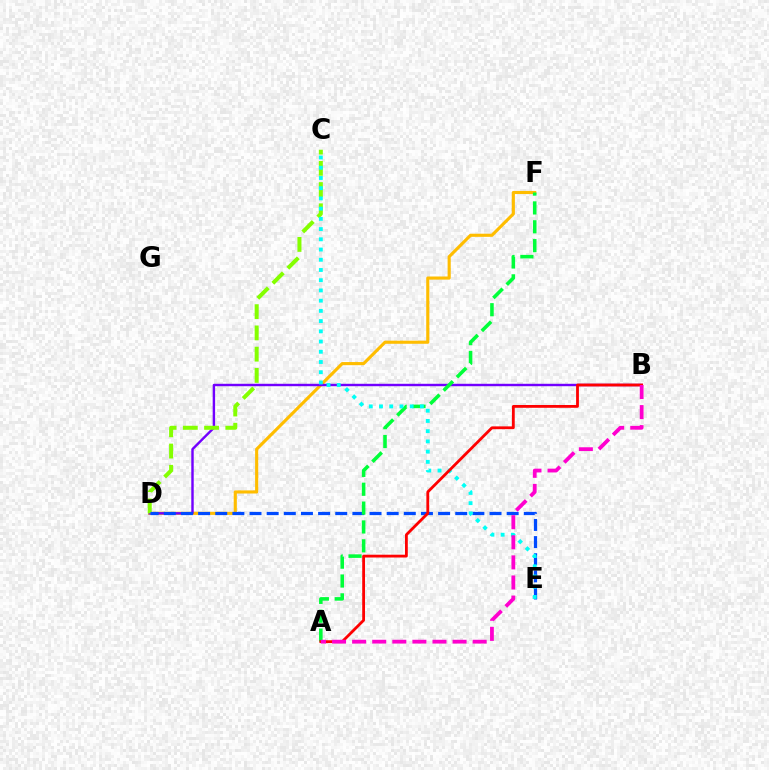{('D', 'F'): [{'color': '#ffbd00', 'line_style': 'solid', 'thickness': 2.25}], ('B', 'D'): [{'color': '#7200ff', 'line_style': 'solid', 'thickness': 1.74}], ('C', 'D'): [{'color': '#84ff00', 'line_style': 'dashed', 'thickness': 2.89}], ('D', 'E'): [{'color': '#004bff', 'line_style': 'dashed', 'thickness': 2.33}], ('A', 'F'): [{'color': '#00ff39', 'line_style': 'dashed', 'thickness': 2.56}], ('C', 'E'): [{'color': '#00fff6', 'line_style': 'dotted', 'thickness': 2.78}], ('A', 'B'): [{'color': '#ff0000', 'line_style': 'solid', 'thickness': 2.02}, {'color': '#ff00cf', 'line_style': 'dashed', 'thickness': 2.73}]}